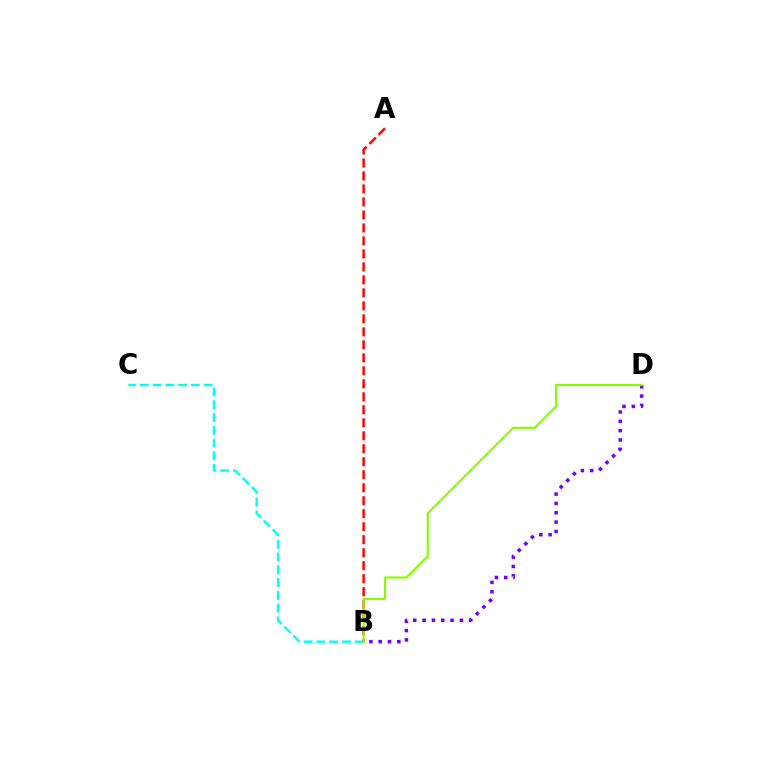{('B', 'C'): [{'color': '#00fff6', 'line_style': 'dashed', 'thickness': 1.73}], ('A', 'B'): [{'color': '#ff0000', 'line_style': 'dashed', 'thickness': 1.76}], ('B', 'D'): [{'color': '#7200ff', 'line_style': 'dotted', 'thickness': 2.53}, {'color': '#84ff00', 'line_style': 'solid', 'thickness': 1.55}]}